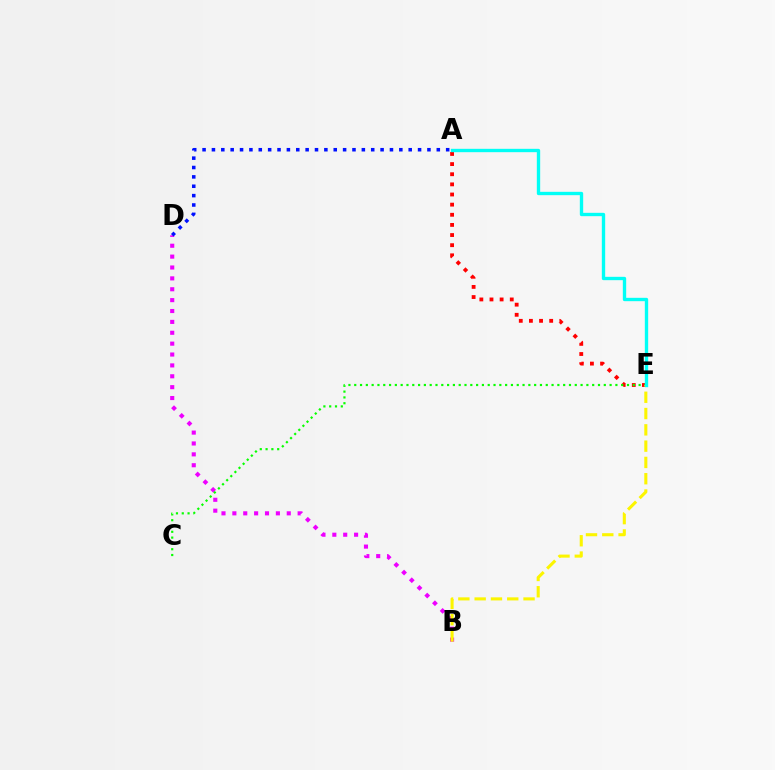{('B', 'D'): [{'color': '#ee00ff', 'line_style': 'dotted', 'thickness': 2.96}], ('A', 'D'): [{'color': '#0010ff', 'line_style': 'dotted', 'thickness': 2.55}], ('A', 'E'): [{'color': '#ff0000', 'line_style': 'dotted', 'thickness': 2.75}, {'color': '#00fff6', 'line_style': 'solid', 'thickness': 2.41}], ('C', 'E'): [{'color': '#08ff00', 'line_style': 'dotted', 'thickness': 1.58}], ('B', 'E'): [{'color': '#fcf500', 'line_style': 'dashed', 'thickness': 2.21}]}